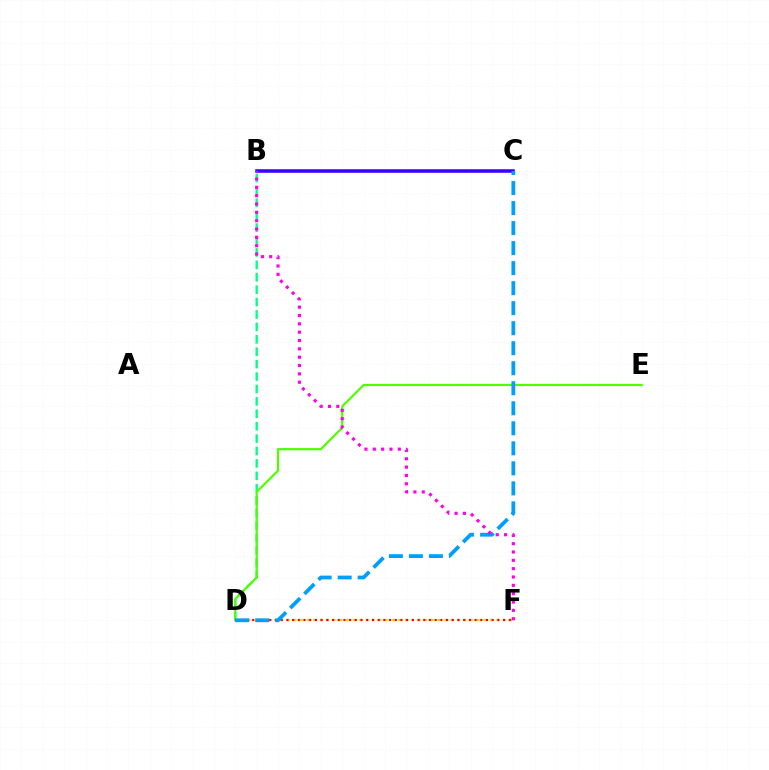{('B', 'D'): [{'color': '#00ff86', 'line_style': 'dashed', 'thickness': 1.69}], ('B', 'C'): [{'color': '#3700ff', 'line_style': 'solid', 'thickness': 2.55}], ('D', 'E'): [{'color': '#4fff00', 'line_style': 'solid', 'thickness': 1.58}], ('D', 'F'): [{'color': '#ffd500', 'line_style': 'dotted', 'thickness': 1.78}, {'color': '#ff0000', 'line_style': 'dotted', 'thickness': 1.55}], ('C', 'D'): [{'color': '#009eff', 'line_style': 'dashed', 'thickness': 2.72}], ('B', 'F'): [{'color': '#ff00ed', 'line_style': 'dotted', 'thickness': 2.27}]}